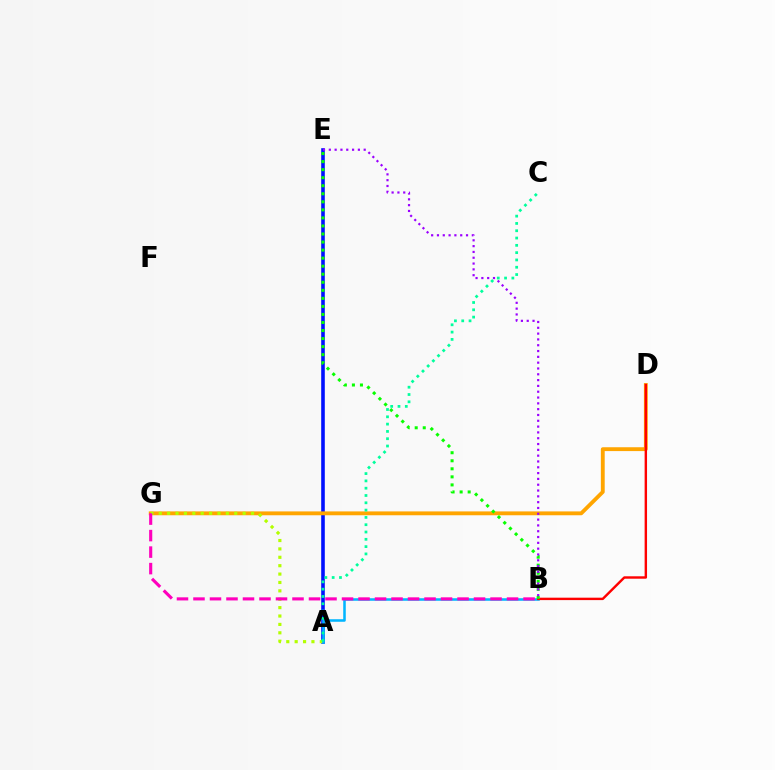{('A', 'E'): [{'color': '#0010ff', 'line_style': 'solid', 'thickness': 2.59}], ('D', 'G'): [{'color': '#ffa500', 'line_style': 'solid', 'thickness': 2.77}], ('A', 'G'): [{'color': '#b3ff00', 'line_style': 'dotted', 'thickness': 2.28}], ('A', 'B'): [{'color': '#00b5ff', 'line_style': 'solid', 'thickness': 1.83}], ('B', 'D'): [{'color': '#ff0000', 'line_style': 'solid', 'thickness': 1.74}], ('B', 'E'): [{'color': '#08ff00', 'line_style': 'dotted', 'thickness': 2.19}, {'color': '#9b00ff', 'line_style': 'dotted', 'thickness': 1.58}], ('A', 'C'): [{'color': '#00ff9d', 'line_style': 'dotted', 'thickness': 1.98}], ('B', 'G'): [{'color': '#ff00bd', 'line_style': 'dashed', 'thickness': 2.24}]}